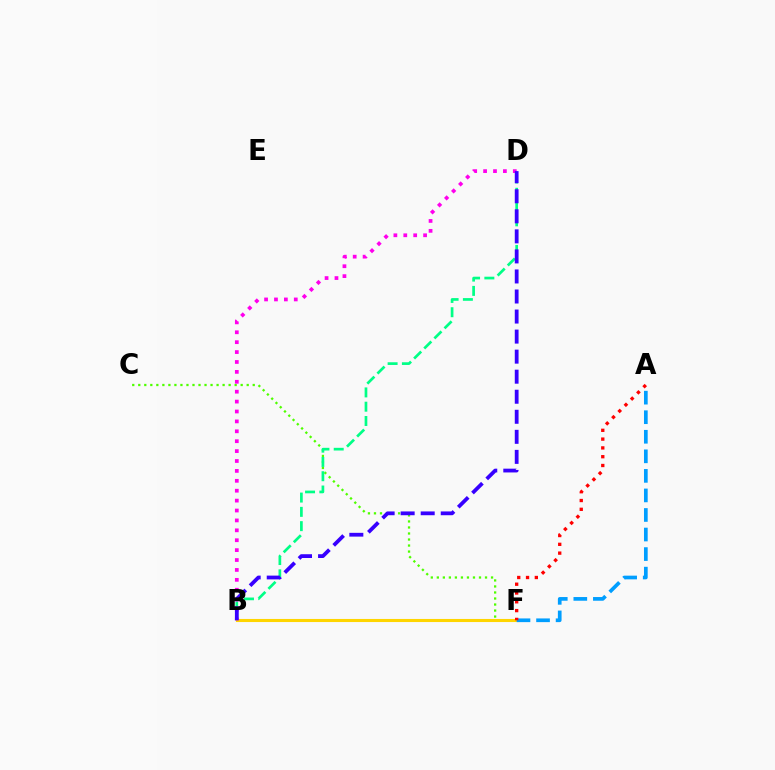{('C', 'F'): [{'color': '#4fff00', 'line_style': 'dotted', 'thickness': 1.64}], ('B', 'D'): [{'color': '#00ff86', 'line_style': 'dashed', 'thickness': 1.94}, {'color': '#ff00ed', 'line_style': 'dotted', 'thickness': 2.69}, {'color': '#3700ff', 'line_style': 'dashed', 'thickness': 2.72}], ('B', 'F'): [{'color': '#ffd500', 'line_style': 'solid', 'thickness': 2.22}], ('A', 'F'): [{'color': '#009eff', 'line_style': 'dashed', 'thickness': 2.66}, {'color': '#ff0000', 'line_style': 'dotted', 'thickness': 2.39}]}